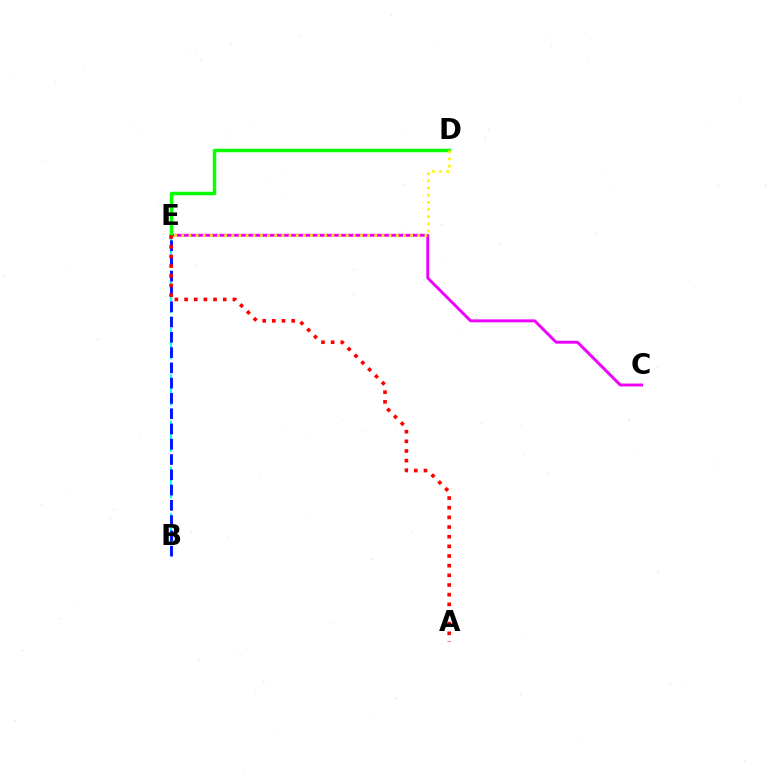{('C', 'E'): [{'color': '#ee00ff', 'line_style': 'solid', 'thickness': 2.1}], ('B', 'E'): [{'color': '#00fff6', 'line_style': 'dashed', 'thickness': 1.57}, {'color': '#0010ff', 'line_style': 'dashed', 'thickness': 2.07}], ('D', 'E'): [{'color': '#08ff00', 'line_style': 'solid', 'thickness': 2.51}, {'color': '#fcf500', 'line_style': 'dotted', 'thickness': 1.94}], ('A', 'E'): [{'color': '#ff0000', 'line_style': 'dotted', 'thickness': 2.63}]}